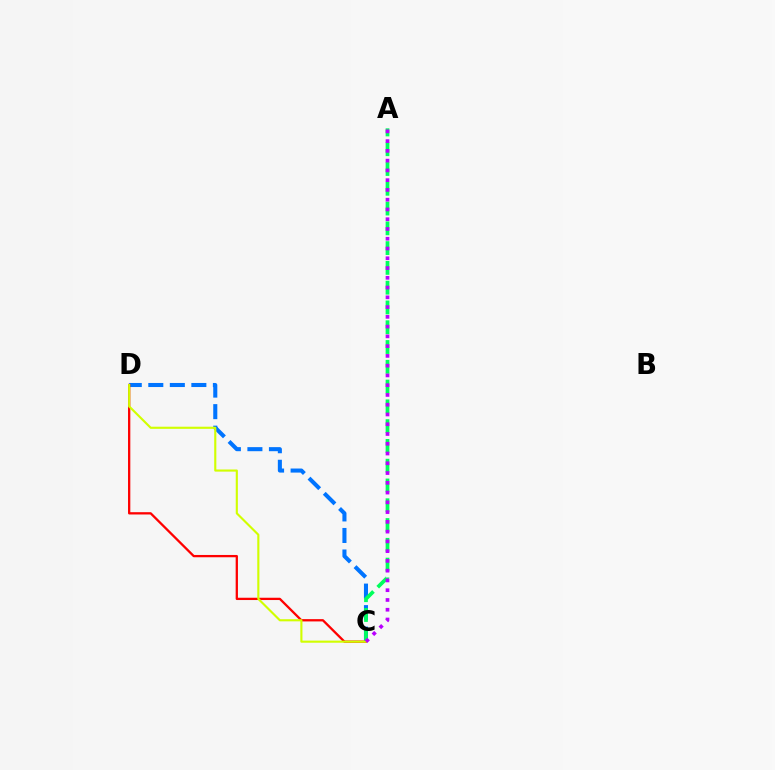{('C', 'D'): [{'color': '#0074ff', 'line_style': 'dashed', 'thickness': 2.92}, {'color': '#ff0000', 'line_style': 'solid', 'thickness': 1.65}, {'color': '#d1ff00', 'line_style': 'solid', 'thickness': 1.53}], ('A', 'C'): [{'color': '#00ff5c', 'line_style': 'dashed', 'thickness': 2.69}, {'color': '#b900ff', 'line_style': 'dotted', 'thickness': 2.65}]}